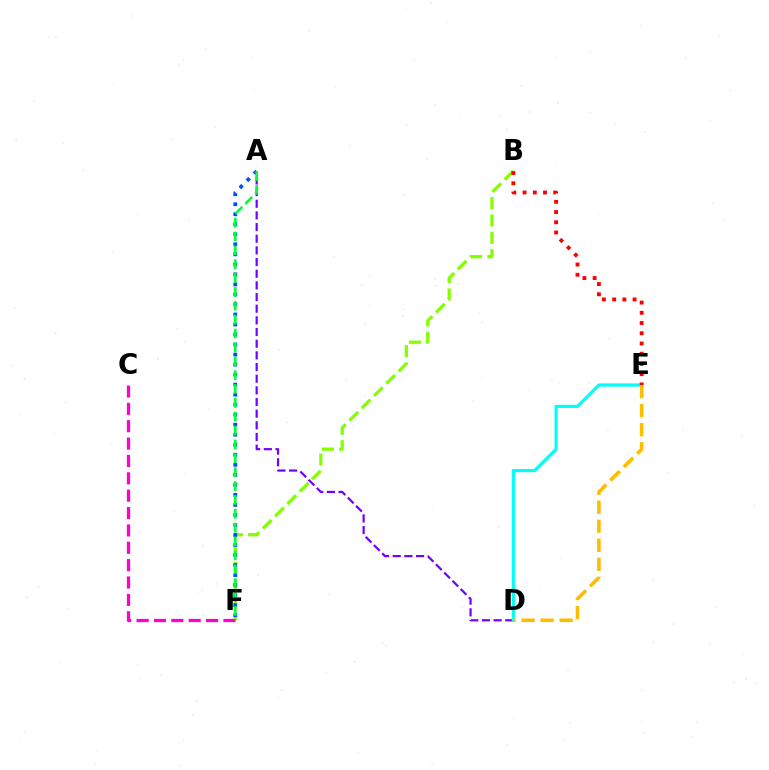{('B', 'F'): [{'color': '#84ff00', 'line_style': 'dashed', 'thickness': 2.36}], ('A', 'D'): [{'color': '#7200ff', 'line_style': 'dashed', 'thickness': 1.58}], ('D', 'E'): [{'color': '#00fff6', 'line_style': 'solid', 'thickness': 2.3}, {'color': '#ffbd00', 'line_style': 'dashed', 'thickness': 2.59}], ('B', 'E'): [{'color': '#ff0000', 'line_style': 'dotted', 'thickness': 2.78}], ('A', 'F'): [{'color': '#004bff', 'line_style': 'dotted', 'thickness': 2.72}, {'color': '#00ff39', 'line_style': 'dashed', 'thickness': 1.88}], ('C', 'F'): [{'color': '#ff00cf', 'line_style': 'dashed', 'thickness': 2.36}]}